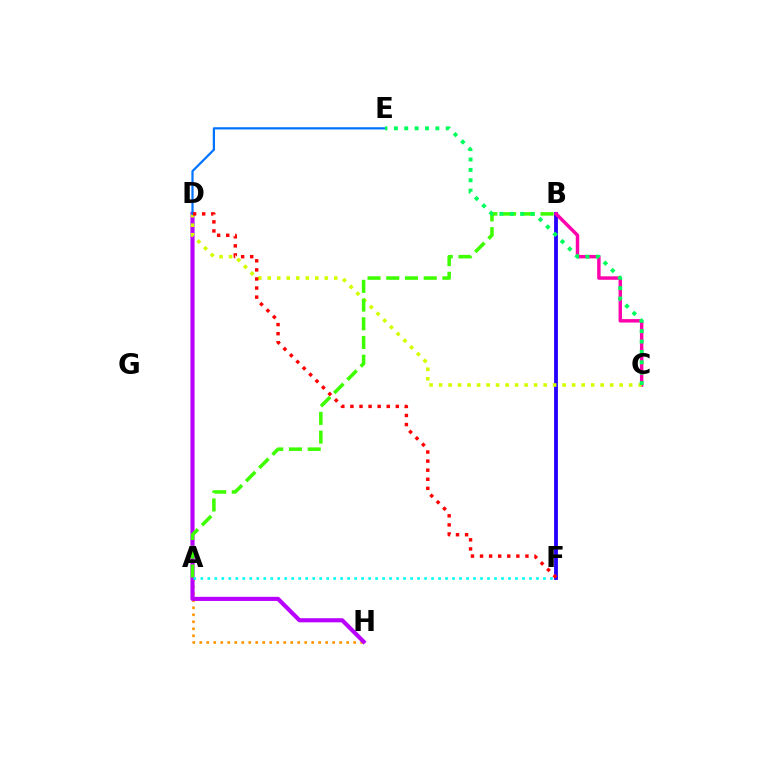{('B', 'F'): [{'color': '#2500ff', 'line_style': 'solid', 'thickness': 2.75}], ('A', 'H'): [{'color': '#ff9400', 'line_style': 'dotted', 'thickness': 1.9}], ('D', 'H'): [{'color': '#b900ff', 'line_style': 'solid', 'thickness': 2.97}], ('B', 'C'): [{'color': '#ff00ac', 'line_style': 'solid', 'thickness': 2.47}], ('C', 'D'): [{'color': '#d1ff00', 'line_style': 'dotted', 'thickness': 2.58}], ('A', 'F'): [{'color': '#00fff6', 'line_style': 'dotted', 'thickness': 1.9}], ('A', 'B'): [{'color': '#3dff00', 'line_style': 'dashed', 'thickness': 2.54}], ('D', 'E'): [{'color': '#0074ff', 'line_style': 'solid', 'thickness': 1.6}], ('C', 'E'): [{'color': '#00ff5c', 'line_style': 'dotted', 'thickness': 2.82}], ('D', 'F'): [{'color': '#ff0000', 'line_style': 'dotted', 'thickness': 2.47}]}